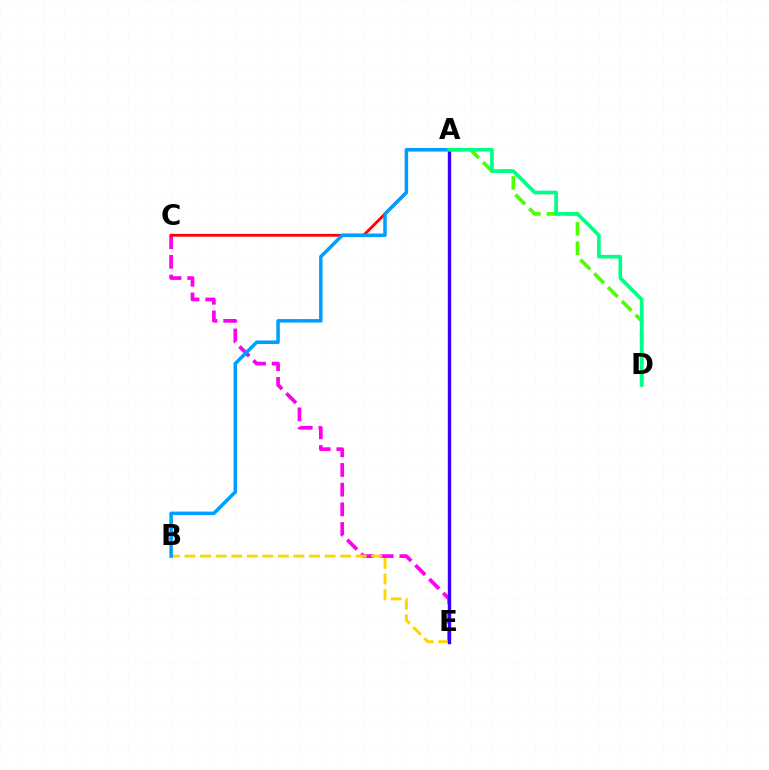{('C', 'E'): [{'color': '#ff00ed', 'line_style': 'dashed', 'thickness': 2.67}], ('A', 'D'): [{'color': '#4fff00', 'line_style': 'dashed', 'thickness': 2.65}, {'color': '#00ff86', 'line_style': 'solid', 'thickness': 2.62}], ('B', 'E'): [{'color': '#ffd500', 'line_style': 'dashed', 'thickness': 2.11}], ('A', 'E'): [{'color': '#3700ff', 'line_style': 'solid', 'thickness': 2.42}], ('A', 'C'): [{'color': '#ff0000', 'line_style': 'solid', 'thickness': 2.03}], ('A', 'B'): [{'color': '#009eff', 'line_style': 'solid', 'thickness': 2.53}]}